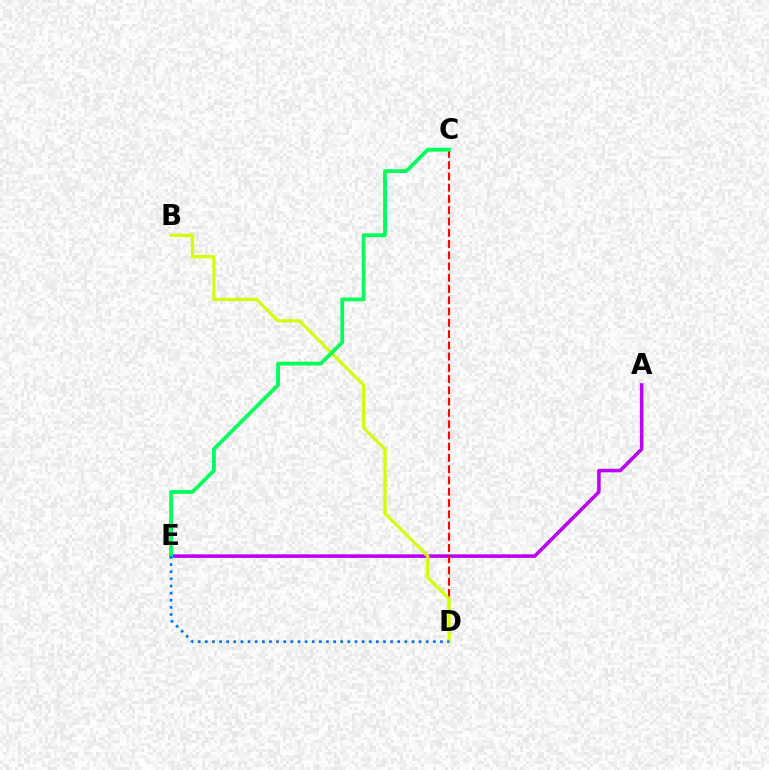{('A', 'E'): [{'color': '#b900ff', 'line_style': 'solid', 'thickness': 2.56}], ('C', 'D'): [{'color': '#ff0000', 'line_style': 'dashed', 'thickness': 1.53}], ('B', 'D'): [{'color': '#d1ff00', 'line_style': 'solid', 'thickness': 2.29}], ('C', 'E'): [{'color': '#00ff5c', 'line_style': 'solid', 'thickness': 2.73}], ('D', 'E'): [{'color': '#0074ff', 'line_style': 'dotted', 'thickness': 1.94}]}